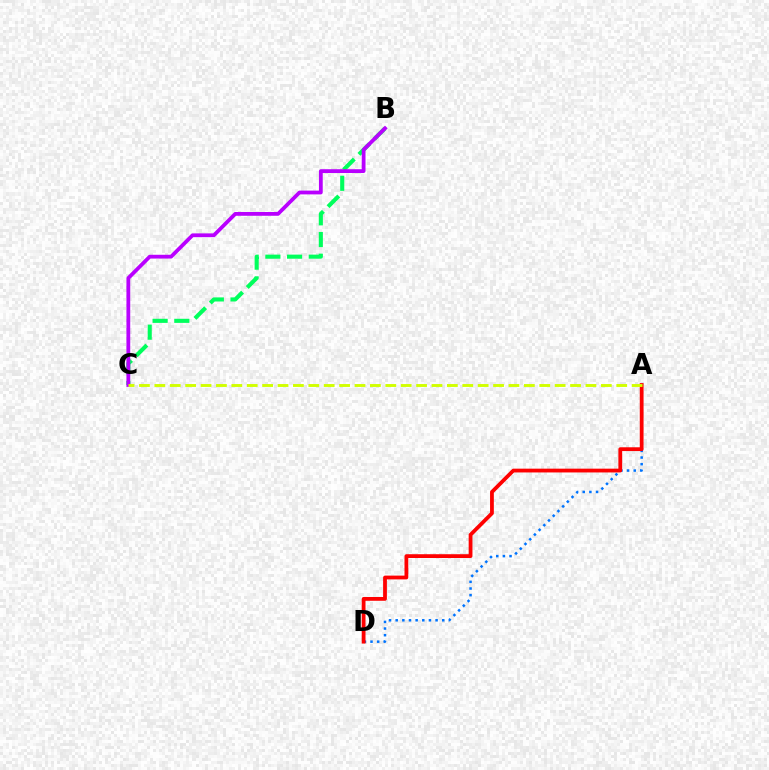{('B', 'C'): [{'color': '#00ff5c', 'line_style': 'dashed', 'thickness': 2.95}, {'color': '#b900ff', 'line_style': 'solid', 'thickness': 2.72}], ('A', 'D'): [{'color': '#0074ff', 'line_style': 'dotted', 'thickness': 1.81}, {'color': '#ff0000', 'line_style': 'solid', 'thickness': 2.72}], ('A', 'C'): [{'color': '#d1ff00', 'line_style': 'dashed', 'thickness': 2.09}]}